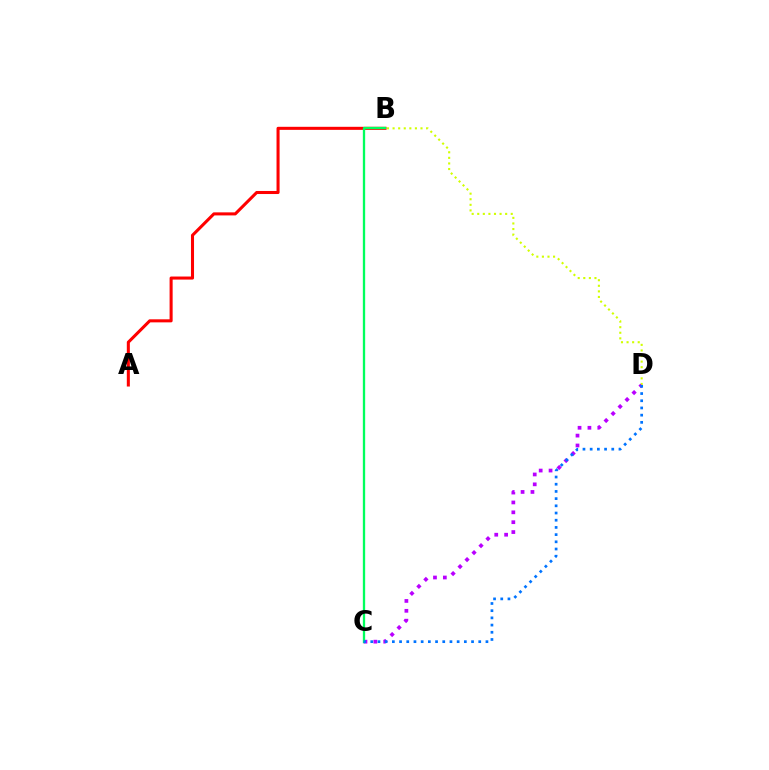{('B', 'D'): [{'color': '#d1ff00', 'line_style': 'dotted', 'thickness': 1.52}], ('A', 'B'): [{'color': '#ff0000', 'line_style': 'solid', 'thickness': 2.2}], ('C', 'D'): [{'color': '#b900ff', 'line_style': 'dotted', 'thickness': 2.68}, {'color': '#0074ff', 'line_style': 'dotted', 'thickness': 1.96}], ('B', 'C'): [{'color': '#00ff5c', 'line_style': 'solid', 'thickness': 1.66}]}